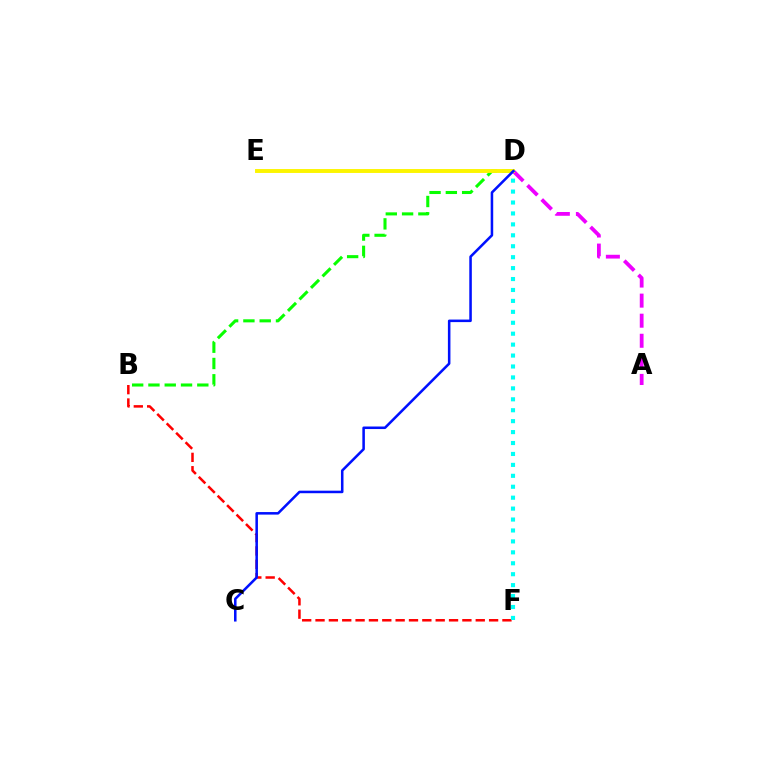{('B', 'F'): [{'color': '#ff0000', 'line_style': 'dashed', 'thickness': 1.81}], ('A', 'D'): [{'color': '#ee00ff', 'line_style': 'dashed', 'thickness': 2.73}], ('B', 'D'): [{'color': '#08ff00', 'line_style': 'dashed', 'thickness': 2.21}], ('D', 'E'): [{'color': '#fcf500', 'line_style': 'solid', 'thickness': 2.81}], ('D', 'F'): [{'color': '#00fff6', 'line_style': 'dotted', 'thickness': 2.97}], ('C', 'D'): [{'color': '#0010ff', 'line_style': 'solid', 'thickness': 1.83}]}